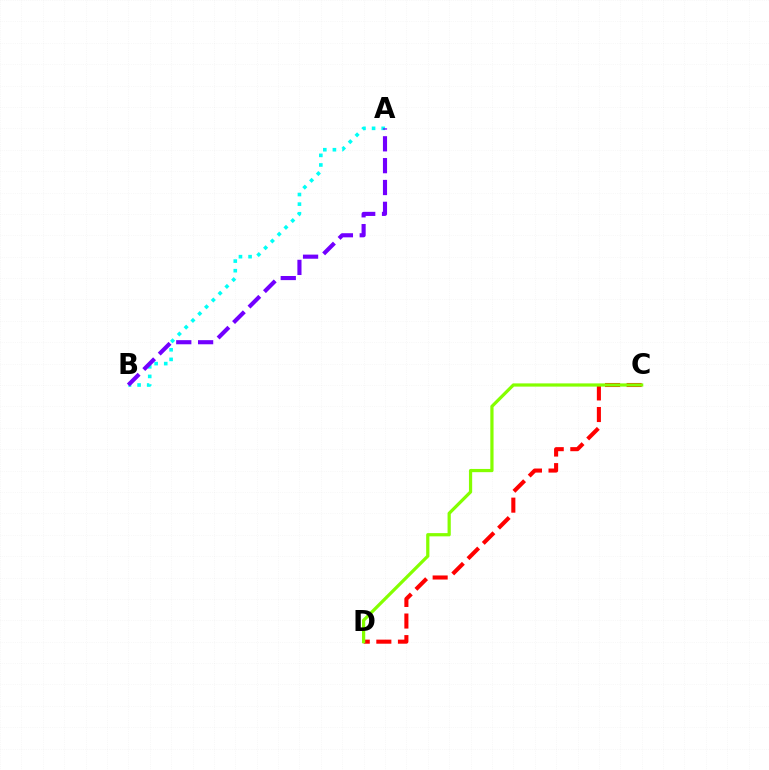{('C', 'D'): [{'color': '#ff0000', 'line_style': 'dashed', 'thickness': 2.93}, {'color': '#84ff00', 'line_style': 'solid', 'thickness': 2.32}], ('A', 'B'): [{'color': '#00fff6', 'line_style': 'dotted', 'thickness': 2.61}, {'color': '#7200ff', 'line_style': 'dashed', 'thickness': 2.97}]}